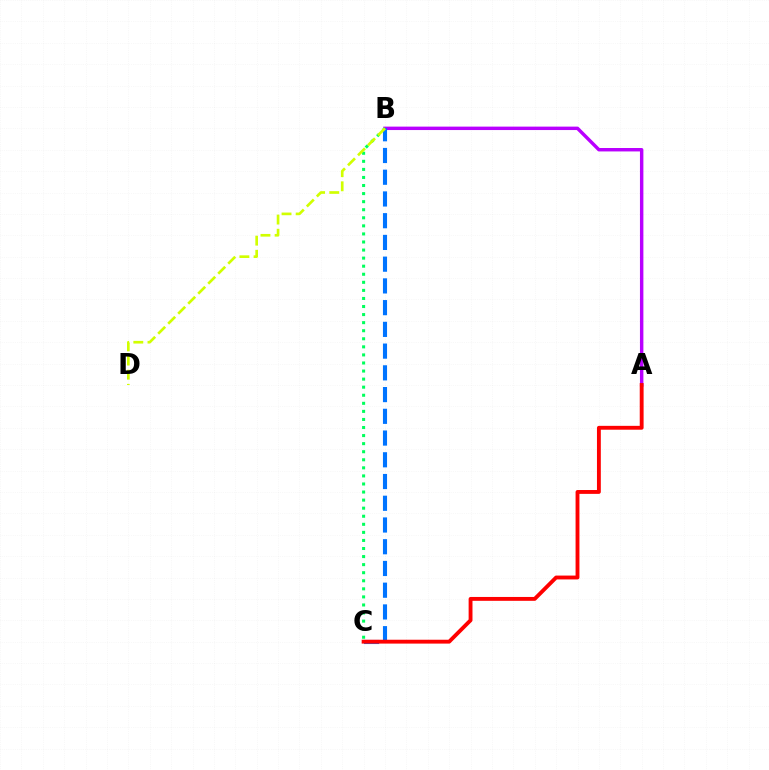{('A', 'B'): [{'color': '#b900ff', 'line_style': 'solid', 'thickness': 2.47}], ('B', 'C'): [{'color': '#00ff5c', 'line_style': 'dotted', 'thickness': 2.19}, {'color': '#0074ff', 'line_style': 'dashed', 'thickness': 2.95}], ('B', 'D'): [{'color': '#d1ff00', 'line_style': 'dashed', 'thickness': 1.92}], ('A', 'C'): [{'color': '#ff0000', 'line_style': 'solid', 'thickness': 2.78}]}